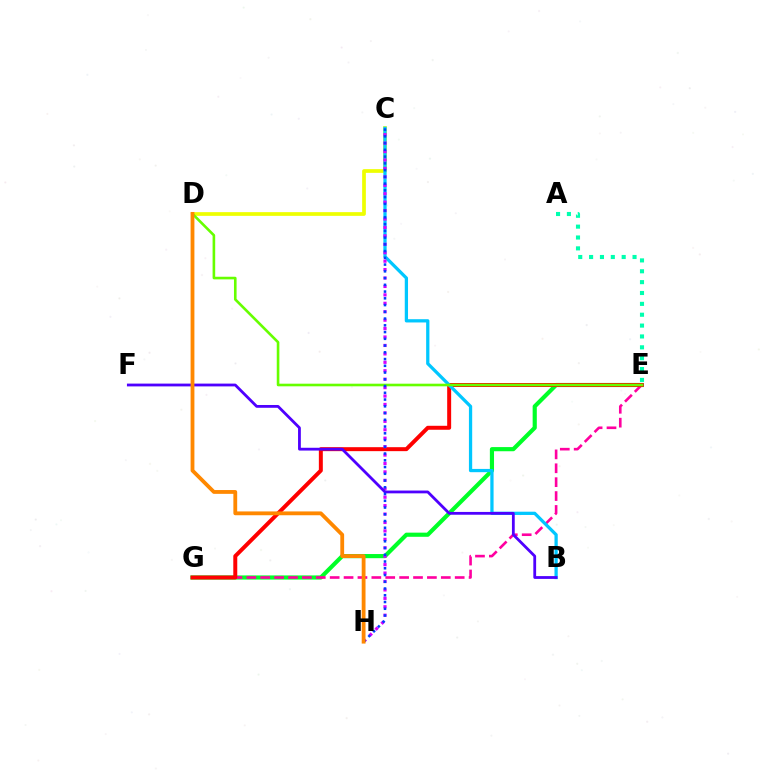{('E', 'G'): [{'color': '#00ff27', 'line_style': 'solid', 'thickness': 2.99}, {'color': '#ff00a0', 'line_style': 'dashed', 'thickness': 1.89}, {'color': '#ff0000', 'line_style': 'solid', 'thickness': 2.86}], ('C', 'D'): [{'color': '#eeff00', 'line_style': 'solid', 'thickness': 2.67}], ('B', 'C'): [{'color': '#00c7ff', 'line_style': 'solid', 'thickness': 2.35}], ('C', 'H'): [{'color': '#d600ff', 'line_style': 'dotted', 'thickness': 2.29}, {'color': '#003fff', 'line_style': 'dotted', 'thickness': 1.83}], ('B', 'F'): [{'color': '#4f00ff', 'line_style': 'solid', 'thickness': 2.01}], ('A', 'E'): [{'color': '#00ffaf', 'line_style': 'dotted', 'thickness': 2.95}], ('D', 'E'): [{'color': '#66ff00', 'line_style': 'solid', 'thickness': 1.88}], ('D', 'H'): [{'color': '#ff8800', 'line_style': 'solid', 'thickness': 2.75}]}